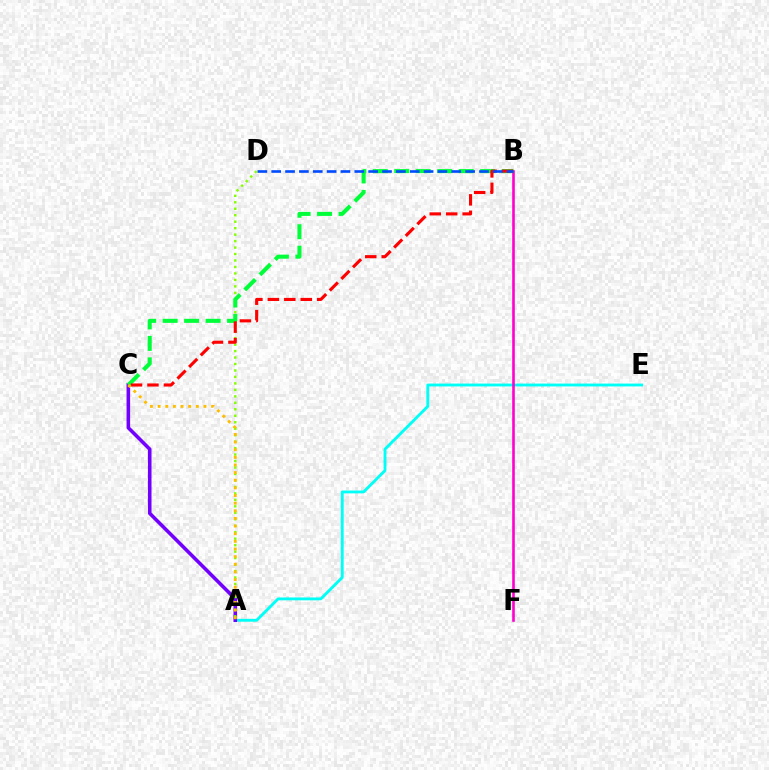{('A', 'E'): [{'color': '#00fff6', 'line_style': 'solid', 'thickness': 2.06}], ('B', 'F'): [{'color': '#ff00cf', 'line_style': 'solid', 'thickness': 1.88}], ('A', 'C'): [{'color': '#7200ff', 'line_style': 'solid', 'thickness': 2.57}, {'color': '#ffbd00', 'line_style': 'dotted', 'thickness': 2.08}], ('A', 'D'): [{'color': '#84ff00', 'line_style': 'dotted', 'thickness': 1.76}], ('B', 'C'): [{'color': '#00ff39', 'line_style': 'dashed', 'thickness': 2.92}, {'color': '#ff0000', 'line_style': 'dashed', 'thickness': 2.23}], ('B', 'D'): [{'color': '#004bff', 'line_style': 'dashed', 'thickness': 1.88}]}